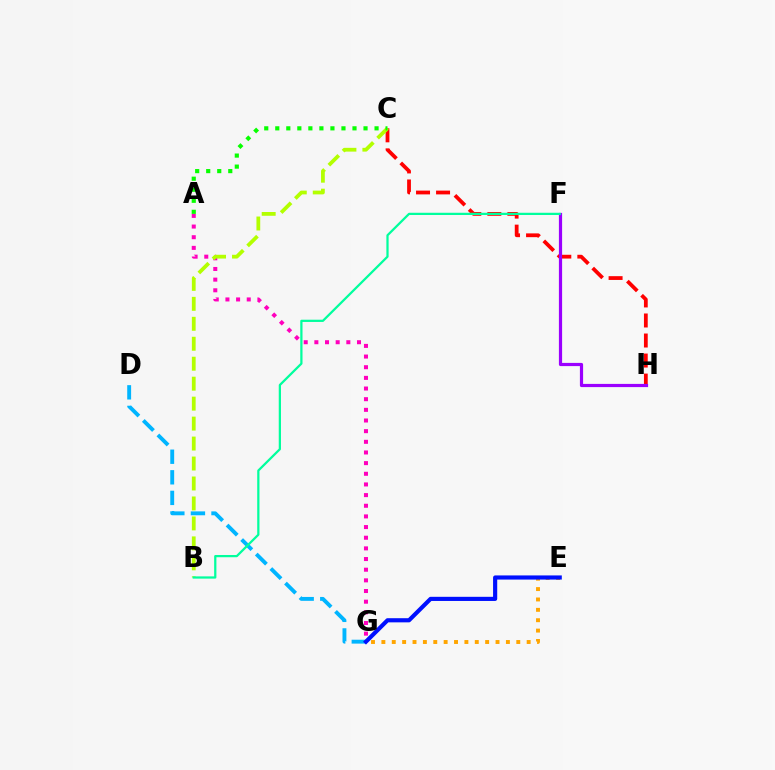{('A', 'G'): [{'color': '#ff00bd', 'line_style': 'dotted', 'thickness': 2.9}], ('E', 'G'): [{'color': '#ffa500', 'line_style': 'dotted', 'thickness': 2.82}, {'color': '#0010ff', 'line_style': 'solid', 'thickness': 2.99}], ('D', 'G'): [{'color': '#00b5ff', 'line_style': 'dashed', 'thickness': 2.8}], ('C', 'H'): [{'color': '#ff0000', 'line_style': 'dashed', 'thickness': 2.72}], ('B', 'C'): [{'color': '#b3ff00', 'line_style': 'dashed', 'thickness': 2.71}], ('A', 'C'): [{'color': '#08ff00', 'line_style': 'dotted', 'thickness': 3.0}], ('F', 'H'): [{'color': '#9b00ff', 'line_style': 'solid', 'thickness': 2.3}], ('B', 'F'): [{'color': '#00ff9d', 'line_style': 'solid', 'thickness': 1.61}]}